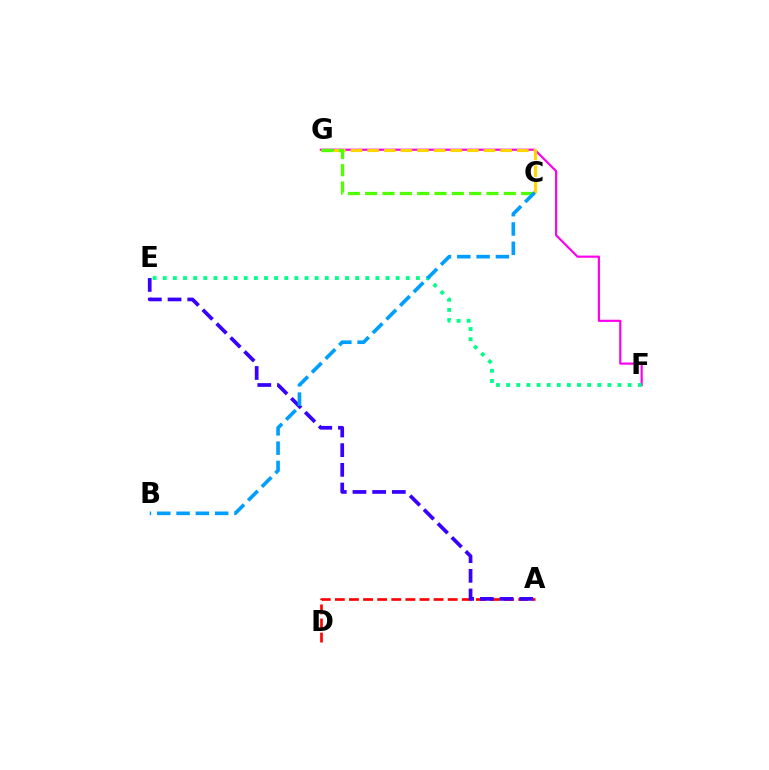{('A', 'D'): [{'color': '#ff0000', 'line_style': 'dashed', 'thickness': 1.92}], ('A', 'E'): [{'color': '#3700ff', 'line_style': 'dashed', 'thickness': 2.67}], ('F', 'G'): [{'color': '#ff00ed', 'line_style': 'solid', 'thickness': 1.57}], ('C', 'G'): [{'color': '#ffd500', 'line_style': 'dashed', 'thickness': 2.26}, {'color': '#4fff00', 'line_style': 'dashed', 'thickness': 2.35}], ('E', 'F'): [{'color': '#00ff86', 'line_style': 'dotted', 'thickness': 2.75}], ('B', 'C'): [{'color': '#009eff', 'line_style': 'dashed', 'thickness': 2.62}]}